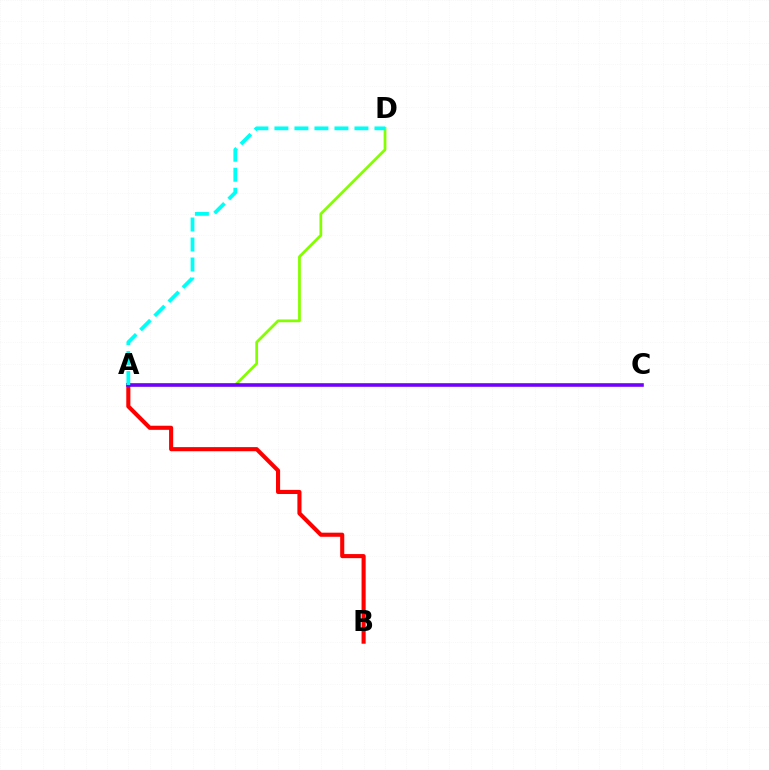{('A', 'D'): [{'color': '#84ff00', 'line_style': 'solid', 'thickness': 1.99}, {'color': '#00fff6', 'line_style': 'dashed', 'thickness': 2.72}], ('A', 'B'): [{'color': '#ff0000', 'line_style': 'solid', 'thickness': 2.95}], ('A', 'C'): [{'color': '#7200ff', 'line_style': 'solid', 'thickness': 2.59}]}